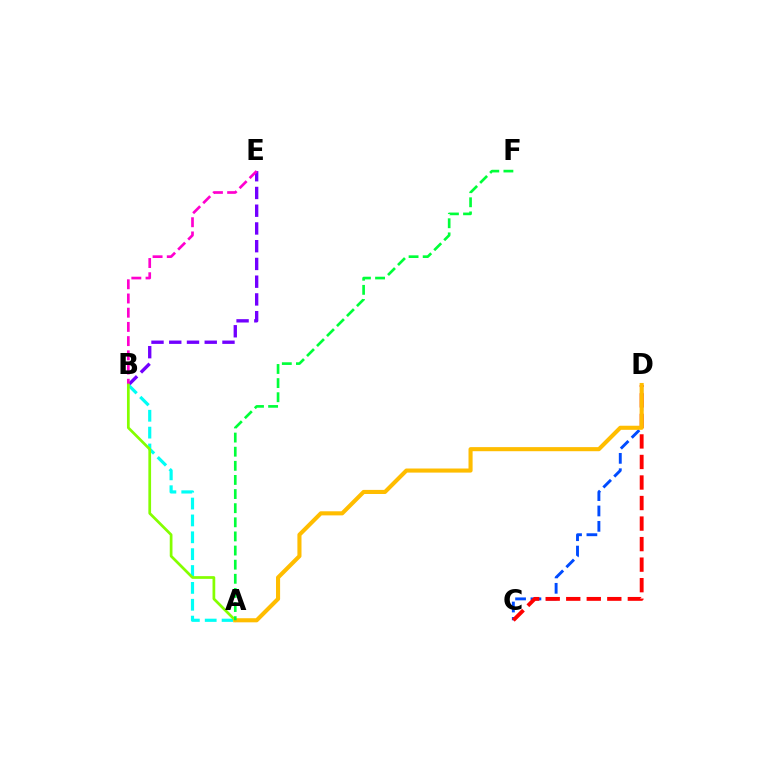{('B', 'E'): [{'color': '#7200ff', 'line_style': 'dashed', 'thickness': 2.41}, {'color': '#ff00cf', 'line_style': 'dashed', 'thickness': 1.93}], ('C', 'D'): [{'color': '#004bff', 'line_style': 'dashed', 'thickness': 2.09}, {'color': '#ff0000', 'line_style': 'dashed', 'thickness': 2.79}], ('A', 'B'): [{'color': '#00fff6', 'line_style': 'dashed', 'thickness': 2.29}, {'color': '#84ff00', 'line_style': 'solid', 'thickness': 1.96}], ('A', 'D'): [{'color': '#ffbd00', 'line_style': 'solid', 'thickness': 2.95}], ('A', 'F'): [{'color': '#00ff39', 'line_style': 'dashed', 'thickness': 1.92}]}